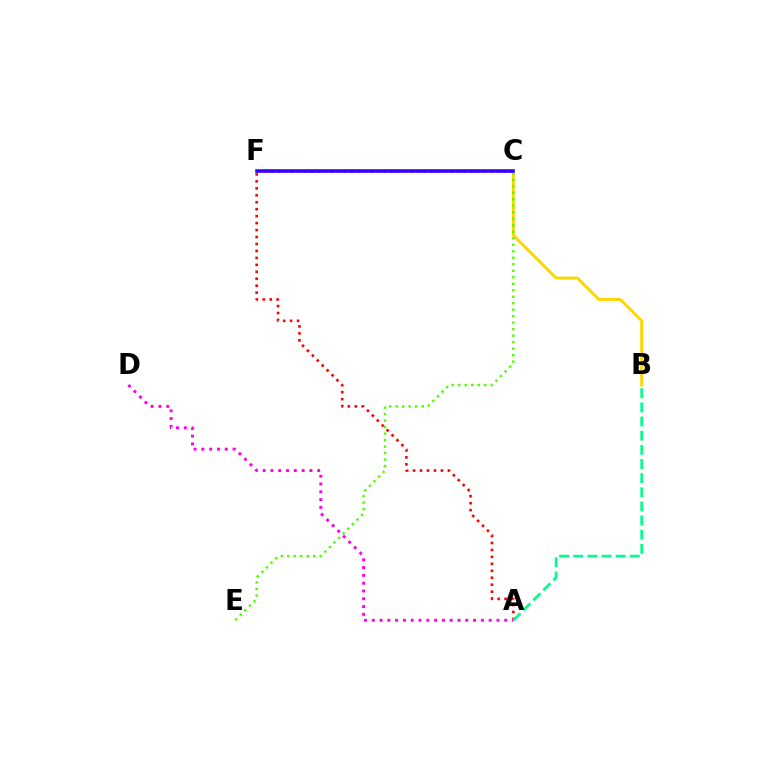{('A', 'F'): [{'color': '#ff0000', 'line_style': 'dotted', 'thickness': 1.89}], ('B', 'C'): [{'color': '#ffd500', 'line_style': 'solid', 'thickness': 2.09}], ('A', 'D'): [{'color': '#ff00ed', 'line_style': 'dotted', 'thickness': 2.12}], ('A', 'B'): [{'color': '#00ff86', 'line_style': 'dashed', 'thickness': 1.92}], ('C', 'F'): [{'color': '#009eff', 'line_style': 'dotted', 'thickness': 1.81}, {'color': '#3700ff', 'line_style': 'solid', 'thickness': 2.58}], ('C', 'E'): [{'color': '#4fff00', 'line_style': 'dotted', 'thickness': 1.76}]}